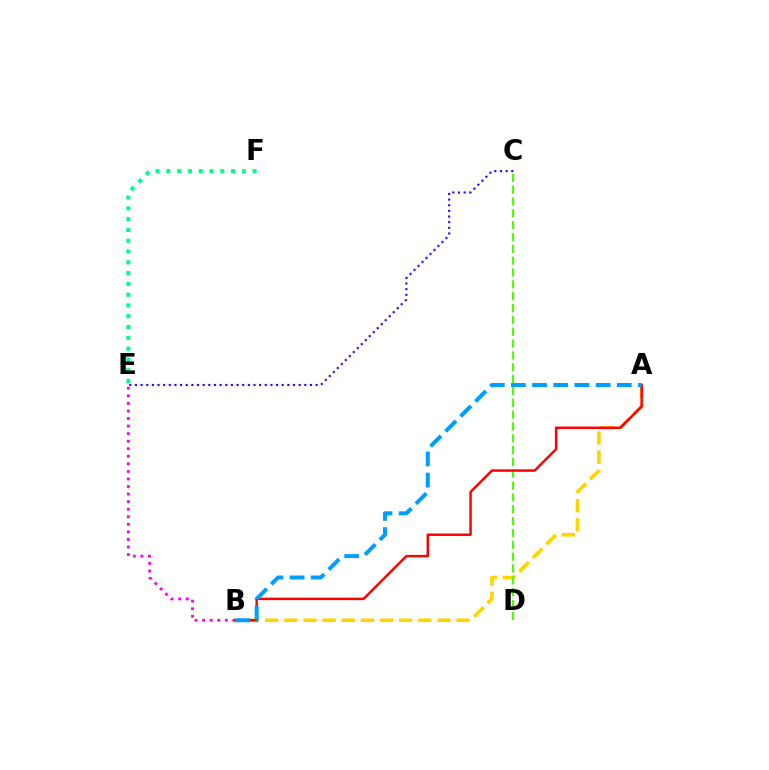{('A', 'B'): [{'color': '#ffd500', 'line_style': 'dashed', 'thickness': 2.6}, {'color': '#ff0000', 'line_style': 'solid', 'thickness': 1.79}, {'color': '#009eff', 'line_style': 'dashed', 'thickness': 2.88}], ('E', 'F'): [{'color': '#00ff86', 'line_style': 'dotted', 'thickness': 2.93}], ('B', 'E'): [{'color': '#ff00ed', 'line_style': 'dotted', 'thickness': 2.05}], ('C', 'D'): [{'color': '#4fff00', 'line_style': 'dashed', 'thickness': 1.61}], ('C', 'E'): [{'color': '#3700ff', 'line_style': 'dotted', 'thickness': 1.53}]}